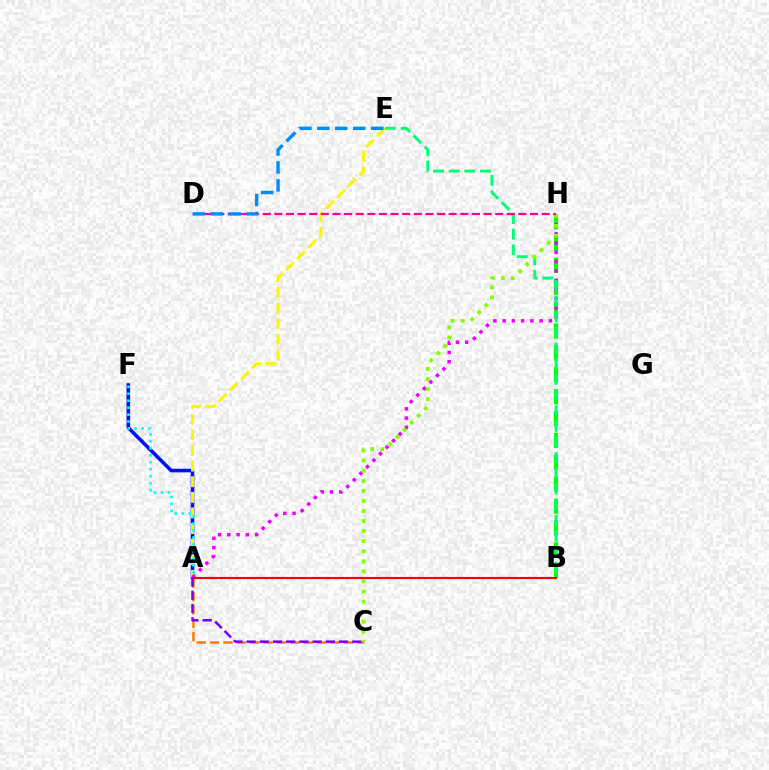{('A', 'C'): [{'color': '#ff7c00', 'line_style': 'dashed', 'thickness': 1.82}, {'color': '#7200ff', 'line_style': 'dashed', 'thickness': 1.79}], ('A', 'F'): [{'color': '#0010ff', 'line_style': 'solid', 'thickness': 2.58}, {'color': '#00fff6', 'line_style': 'dotted', 'thickness': 1.89}], ('B', 'H'): [{'color': '#08ff00', 'line_style': 'dashed', 'thickness': 2.97}], ('A', 'E'): [{'color': '#fcf500', 'line_style': 'dashed', 'thickness': 2.12}], ('A', 'H'): [{'color': '#ee00ff', 'line_style': 'dotted', 'thickness': 2.52}], ('B', 'E'): [{'color': '#00ff74', 'line_style': 'dashed', 'thickness': 2.13}], ('C', 'H'): [{'color': '#84ff00', 'line_style': 'dotted', 'thickness': 2.73}], ('D', 'H'): [{'color': '#ff0094', 'line_style': 'dashed', 'thickness': 1.58}], ('D', 'E'): [{'color': '#008cff', 'line_style': 'dashed', 'thickness': 2.44}], ('A', 'B'): [{'color': '#ff0000', 'line_style': 'solid', 'thickness': 1.54}]}